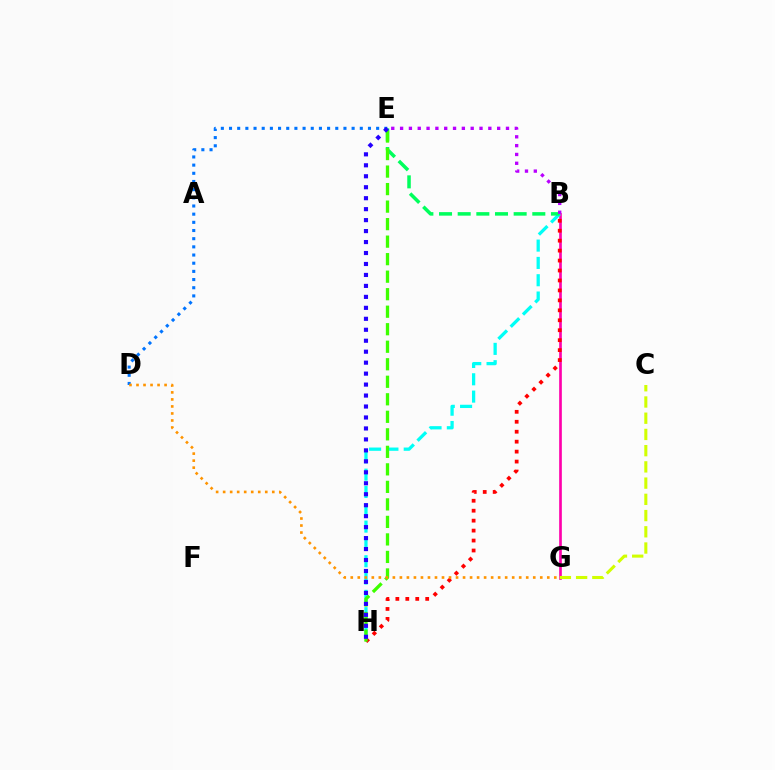{('D', 'E'): [{'color': '#0074ff', 'line_style': 'dotted', 'thickness': 2.22}], ('B', 'G'): [{'color': '#ff00ac', 'line_style': 'solid', 'thickness': 1.92}], ('C', 'G'): [{'color': '#d1ff00', 'line_style': 'dashed', 'thickness': 2.2}], ('B', 'H'): [{'color': '#ff0000', 'line_style': 'dotted', 'thickness': 2.7}, {'color': '#00fff6', 'line_style': 'dashed', 'thickness': 2.35}], ('B', 'E'): [{'color': '#00ff5c', 'line_style': 'dashed', 'thickness': 2.53}, {'color': '#b900ff', 'line_style': 'dotted', 'thickness': 2.4}], ('E', 'H'): [{'color': '#3dff00', 'line_style': 'dashed', 'thickness': 2.38}, {'color': '#2500ff', 'line_style': 'dotted', 'thickness': 2.98}], ('D', 'G'): [{'color': '#ff9400', 'line_style': 'dotted', 'thickness': 1.91}]}